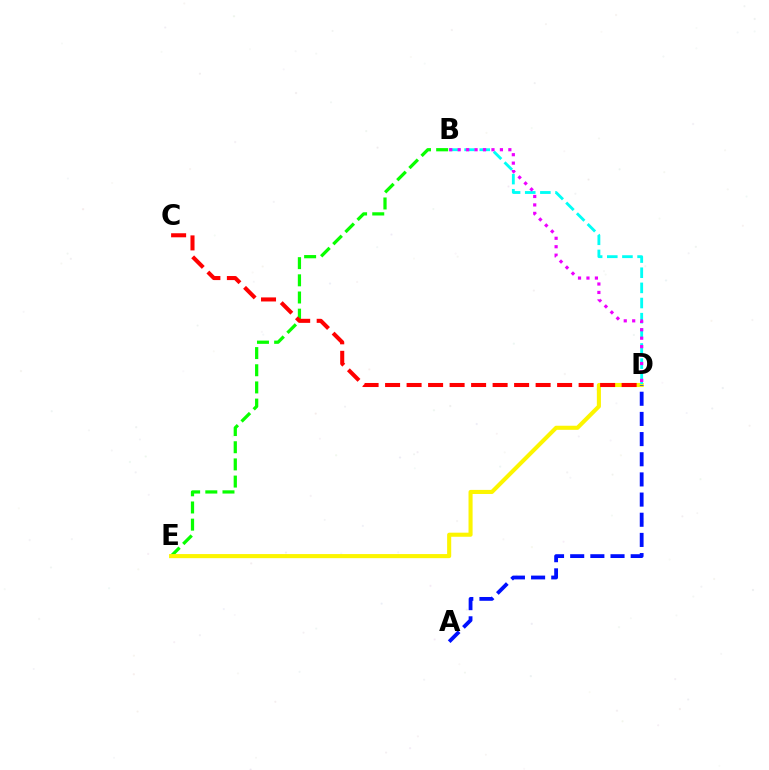{('B', 'E'): [{'color': '#08ff00', 'line_style': 'dashed', 'thickness': 2.33}], ('D', 'E'): [{'color': '#fcf500', 'line_style': 'solid', 'thickness': 2.94}], ('C', 'D'): [{'color': '#ff0000', 'line_style': 'dashed', 'thickness': 2.92}], ('B', 'D'): [{'color': '#00fff6', 'line_style': 'dashed', 'thickness': 2.06}, {'color': '#ee00ff', 'line_style': 'dotted', 'thickness': 2.29}], ('A', 'D'): [{'color': '#0010ff', 'line_style': 'dashed', 'thickness': 2.74}]}